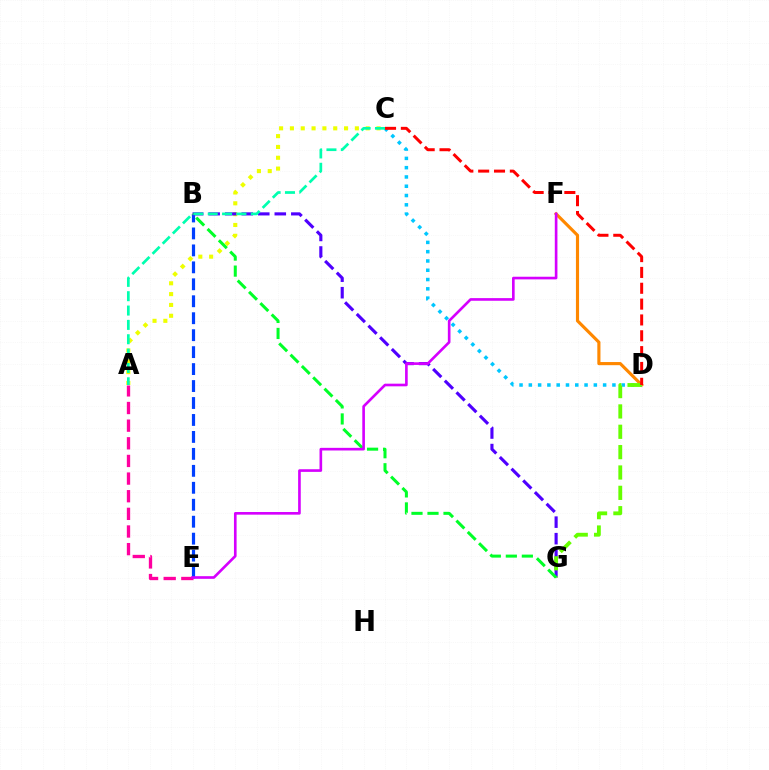{('A', 'C'): [{'color': '#eeff00', 'line_style': 'dotted', 'thickness': 2.94}, {'color': '#00ffaf', 'line_style': 'dashed', 'thickness': 1.95}], ('D', 'F'): [{'color': '#ff8800', 'line_style': 'solid', 'thickness': 2.26}], ('B', 'E'): [{'color': '#003fff', 'line_style': 'dashed', 'thickness': 2.3}], ('A', 'E'): [{'color': '#ff00a0', 'line_style': 'dashed', 'thickness': 2.4}], ('C', 'D'): [{'color': '#00c7ff', 'line_style': 'dotted', 'thickness': 2.52}, {'color': '#ff0000', 'line_style': 'dashed', 'thickness': 2.15}], ('B', 'G'): [{'color': '#4f00ff', 'line_style': 'dashed', 'thickness': 2.25}, {'color': '#00ff27', 'line_style': 'dashed', 'thickness': 2.18}], ('D', 'G'): [{'color': '#66ff00', 'line_style': 'dashed', 'thickness': 2.77}], ('E', 'F'): [{'color': '#d600ff', 'line_style': 'solid', 'thickness': 1.9}]}